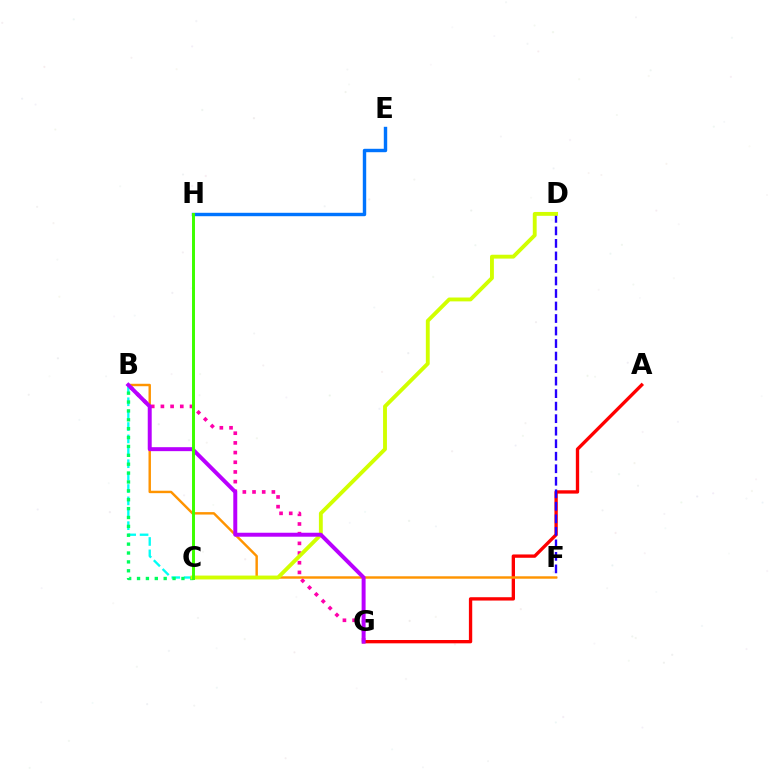{('B', 'G'): [{'color': '#ff00ac', 'line_style': 'dotted', 'thickness': 2.63}, {'color': '#b900ff', 'line_style': 'solid', 'thickness': 2.85}], ('A', 'G'): [{'color': '#ff0000', 'line_style': 'solid', 'thickness': 2.4}], ('B', 'C'): [{'color': '#00fff6', 'line_style': 'dashed', 'thickness': 1.68}, {'color': '#00ff5c', 'line_style': 'dotted', 'thickness': 2.41}], ('E', 'H'): [{'color': '#0074ff', 'line_style': 'solid', 'thickness': 2.46}], ('D', 'F'): [{'color': '#2500ff', 'line_style': 'dashed', 'thickness': 1.7}], ('B', 'F'): [{'color': '#ff9400', 'line_style': 'solid', 'thickness': 1.76}], ('C', 'D'): [{'color': '#d1ff00', 'line_style': 'solid', 'thickness': 2.79}], ('C', 'H'): [{'color': '#3dff00', 'line_style': 'solid', 'thickness': 2.13}]}